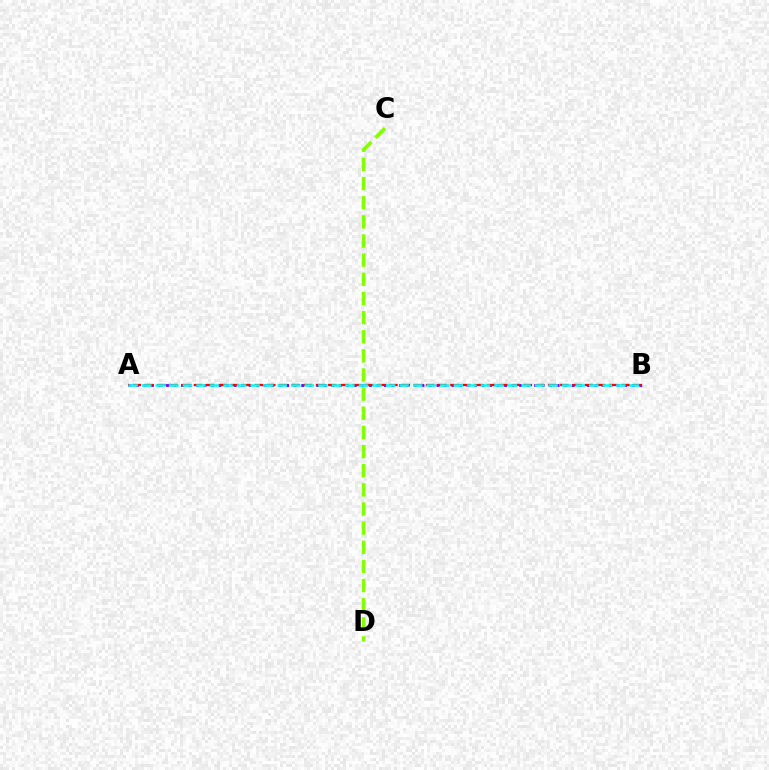{('C', 'D'): [{'color': '#84ff00', 'line_style': 'dashed', 'thickness': 2.6}], ('A', 'B'): [{'color': '#7200ff', 'line_style': 'dotted', 'thickness': 2.04}, {'color': '#ff0000', 'line_style': 'dashed', 'thickness': 1.66}, {'color': '#00fff6', 'line_style': 'dashed', 'thickness': 1.84}]}